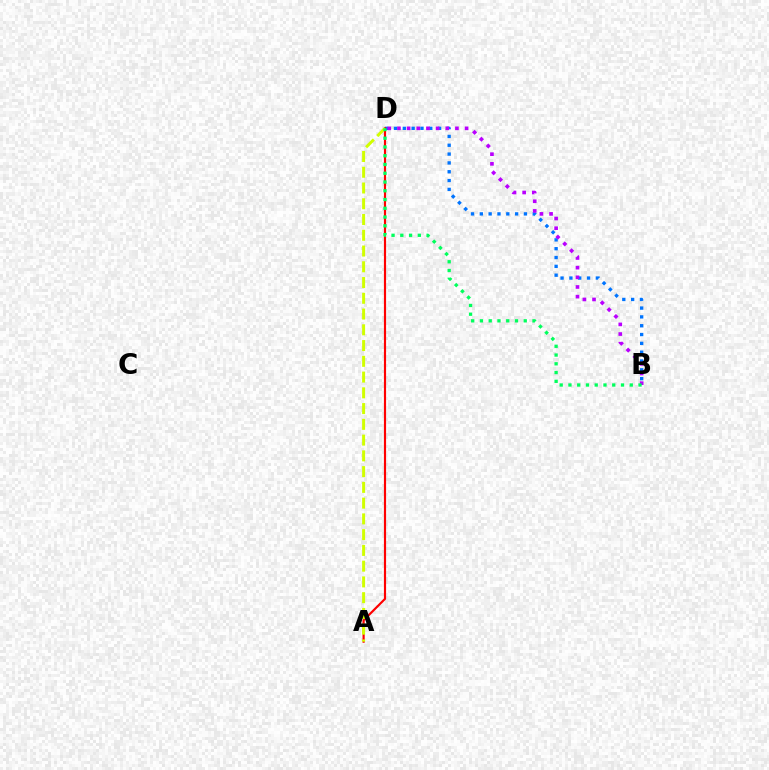{('B', 'D'): [{'color': '#0074ff', 'line_style': 'dotted', 'thickness': 2.4}, {'color': '#b900ff', 'line_style': 'dotted', 'thickness': 2.63}, {'color': '#00ff5c', 'line_style': 'dotted', 'thickness': 2.38}], ('A', 'D'): [{'color': '#ff0000', 'line_style': 'solid', 'thickness': 1.56}, {'color': '#d1ff00', 'line_style': 'dashed', 'thickness': 2.14}]}